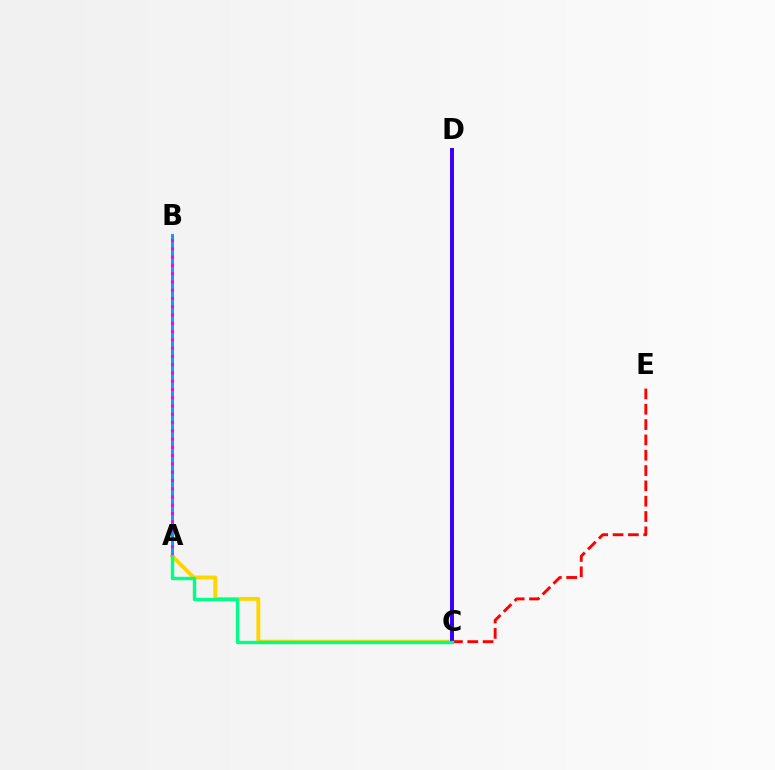{('A', 'B'): [{'color': '#009eff', 'line_style': 'solid', 'thickness': 2.11}, {'color': '#ff00ed', 'line_style': 'dotted', 'thickness': 2.25}], ('A', 'C'): [{'color': '#ffd500', 'line_style': 'solid', 'thickness': 2.8}, {'color': '#00ff86', 'line_style': 'solid', 'thickness': 2.44}], ('C', 'E'): [{'color': '#ff0000', 'line_style': 'dashed', 'thickness': 2.08}], ('C', 'D'): [{'color': '#4fff00', 'line_style': 'dashed', 'thickness': 1.88}, {'color': '#3700ff', 'line_style': 'solid', 'thickness': 2.85}]}